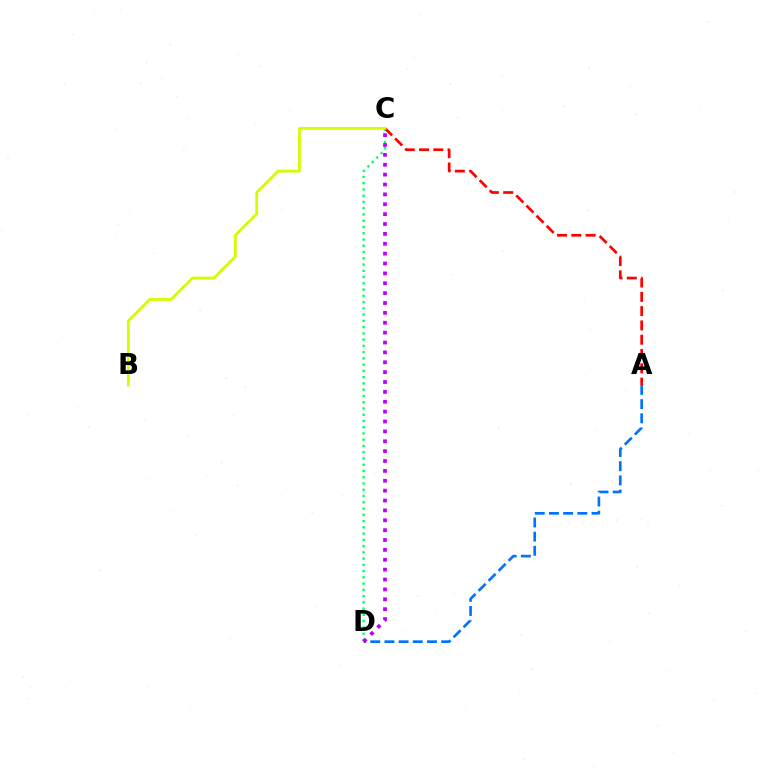{('C', 'D'): [{'color': '#00ff5c', 'line_style': 'dotted', 'thickness': 1.7}, {'color': '#b900ff', 'line_style': 'dotted', 'thickness': 2.68}], ('A', 'D'): [{'color': '#0074ff', 'line_style': 'dashed', 'thickness': 1.93}], ('A', 'C'): [{'color': '#ff0000', 'line_style': 'dashed', 'thickness': 1.94}], ('B', 'C'): [{'color': '#d1ff00', 'line_style': 'solid', 'thickness': 2.04}]}